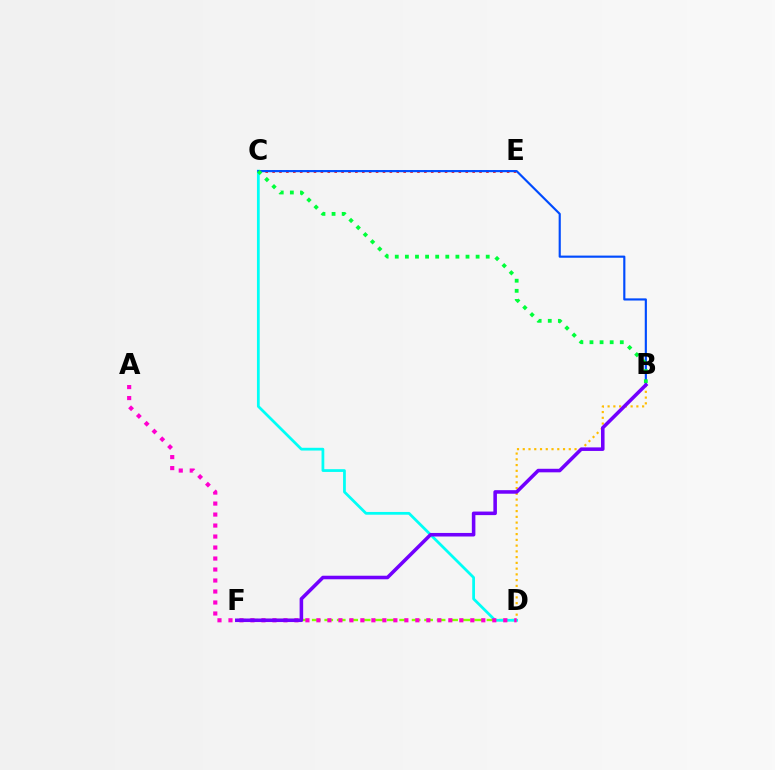{('D', 'F'): [{'color': '#84ff00', 'line_style': 'dashed', 'thickness': 1.7}], ('B', 'D'): [{'color': '#ffbd00', 'line_style': 'dotted', 'thickness': 1.56}], ('C', 'E'): [{'color': '#ff0000', 'line_style': 'dotted', 'thickness': 1.87}], ('C', 'D'): [{'color': '#00fff6', 'line_style': 'solid', 'thickness': 1.99}], ('B', 'C'): [{'color': '#004bff', 'line_style': 'solid', 'thickness': 1.55}, {'color': '#00ff39', 'line_style': 'dotted', 'thickness': 2.75}], ('A', 'D'): [{'color': '#ff00cf', 'line_style': 'dotted', 'thickness': 2.99}], ('B', 'F'): [{'color': '#7200ff', 'line_style': 'solid', 'thickness': 2.56}]}